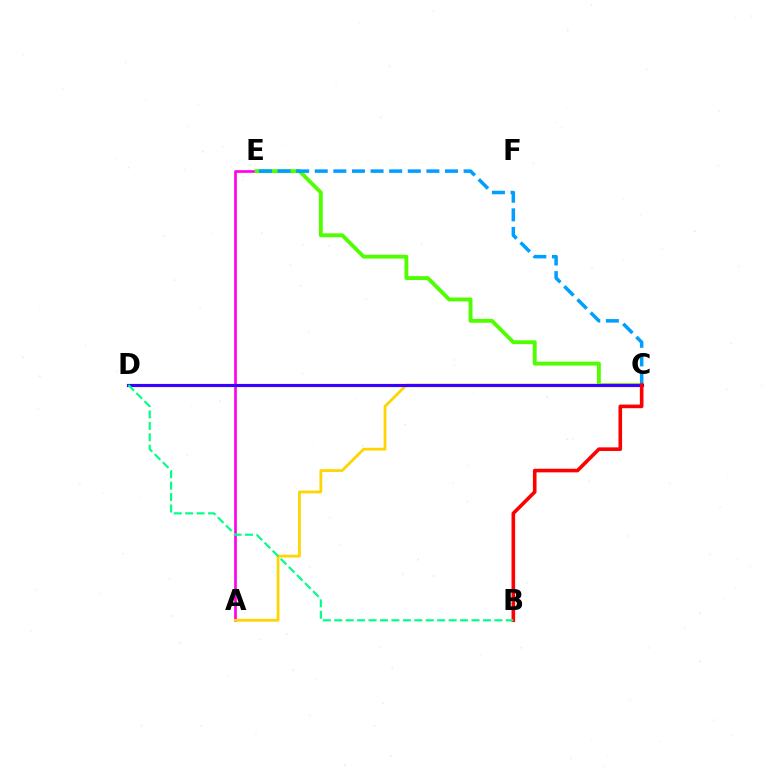{('A', 'E'): [{'color': '#ff00ed', 'line_style': 'solid', 'thickness': 1.93}], ('C', 'E'): [{'color': '#4fff00', 'line_style': 'solid', 'thickness': 2.78}, {'color': '#009eff', 'line_style': 'dashed', 'thickness': 2.53}], ('A', 'C'): [{'color': '#ffd500', 'line_style': 'solid', 'thickness': 2.0}], ('C', 'D'): [{'color': '#3700ff', 'line_style': 'solid', 'thickness': 2.26}], ('B', 'C'): [{'color': '#ff0000', 'line_style': 'solid', 'thickness': 2.6}], ('B', 'D'): [{'color': '#00ff86', 'line_style': 'dashed', 'thickness': 1.55}]}